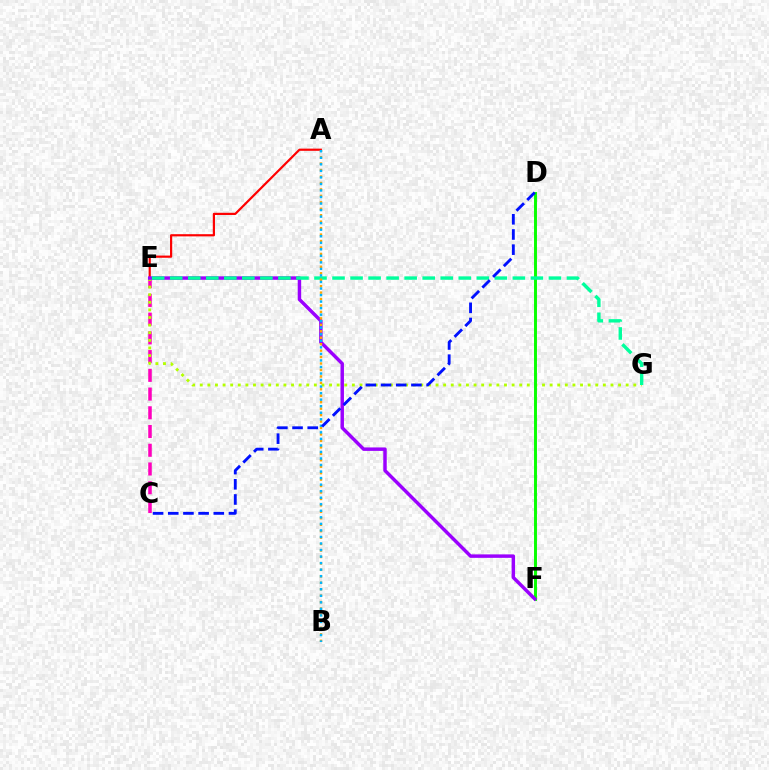{('C', 'E'): [{'color': '#ff00bd', 'line_style': 'dashed', 'thickness': 2.54}], ('A', 'E'): [{'color': '#ff0000', 'line_style': 'solid', 'thickness': 1.58}], ('E', 'G'): [{'color': '#b3ff00', 'line_style': 'dotted', 'thickness': 2.07}, {'color': '#00ff9d', 'line_style': 'dashed', 'thickness': 2.45}], ('D', 'F'): [{'color': '#08ff00', 'line_style': 'solid', 'thickness': 2.11}], ('E', 'F'): [{'color': '#9b00ff', 'line_style': 'solid', 'thickness': 2.49}], ('A', 'B'): [{'color': '#ffa500', 'line_style': 'dotted', 'thickness': 1.75}, {'color': '#00b5ff', 'line_style': 'dotted', 'thickness': 1.78}], ('C', 'D'): [{'color': '#0010ff', 'line_style': 'dashed', 'thickness': 2.06}]}